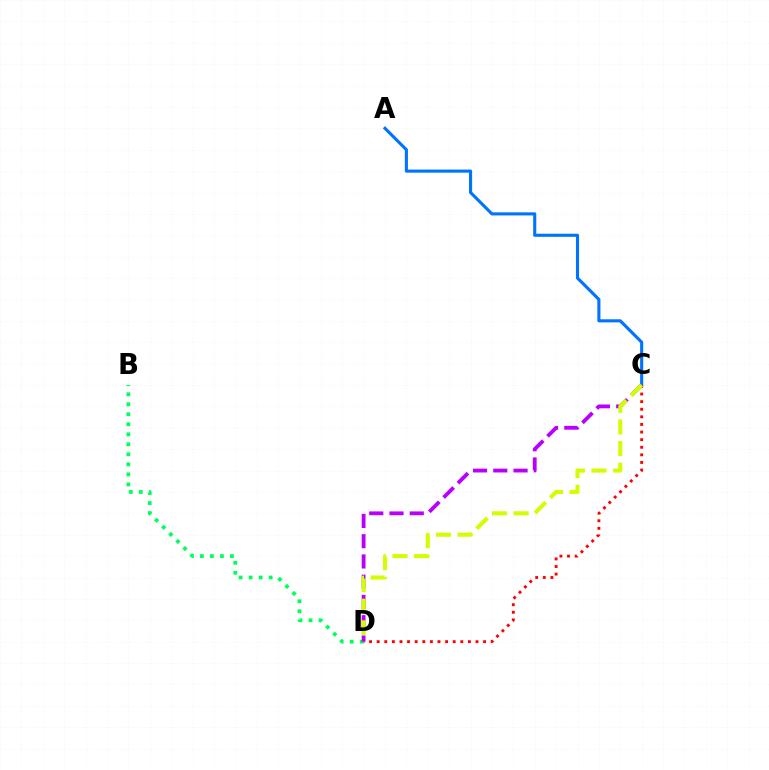{('A', 'C'): [{'color': '#0074ff', 'line_style': 'solid', 'thickness': 2.24}], ('B', 'D'): [{'color': '#00ff5c', 'line_style': 'dotted', 'thickness': 2.72}], ('C', 'D'): [{'color': '#b900ff', 'line_style': 'dashed', 'thickness': 2.75}, {'color': '#ff0000', 'line_style': 'dotted', 'thickness': 2.07}, {'color': '#d1ff00', 'line_style': 'dashed', 'thickness': 2.94}]}